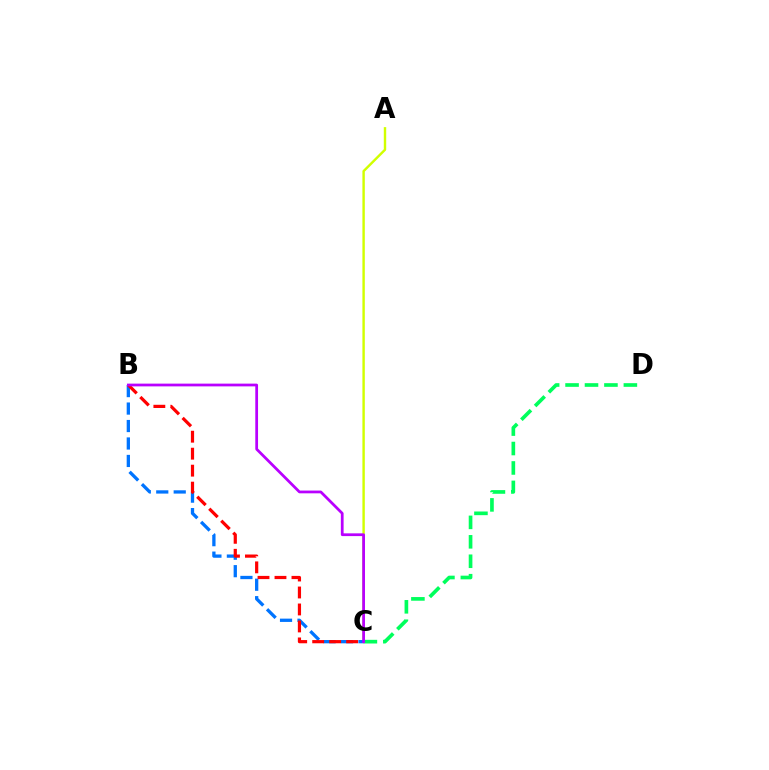{('A', 'C'): [{'color': '#d1ff00', 'line_style': 'solid', 'thickness': 1.74}], ('B', 'C'): [{'color': '#0074ff', 'line_style': 'dashed', 'thickness': 2.37}, {'color': '#ff0000', 'line_style': 'dashed', 'thickness': 2.31}, {'color': '#b900ff', 'line_style': 'solid', 'thickness': 1.98}], ('C', 'D'): [{'color': '#00ff5c', 'line_style': 'dashed', 'thickness': 2.64}]}